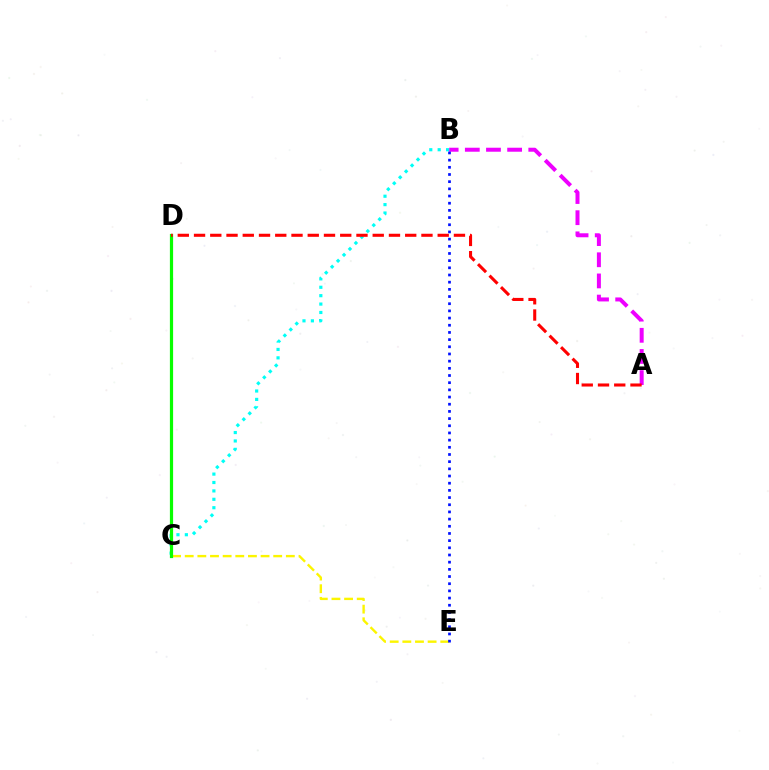{('C', 'E'): [{'color': '#fcf500', 'line_style': 'dashed', 'thickness': 1.72}], ('B', 'C'): [{'color': '#00fff6', 'line_style': 'dotted', 'thickness': 2.28}], ('A', 'B'): [{'color': '#ee00ff', 'line_style': 'dashed', 'thickness': 2.87}], ('B', 'E'): [{'color': '#0010ff', 'line_style': 'dotted', 'thickness': 1.95}], ('C', 'D'): [{'color': '#08ff00', 'line_style': 'solid', 'thickness': 2.31}], ('A', 'D'): [{'color': '#ff0000', 'line_style': 'dashed', 'thickness': 2.21}]}